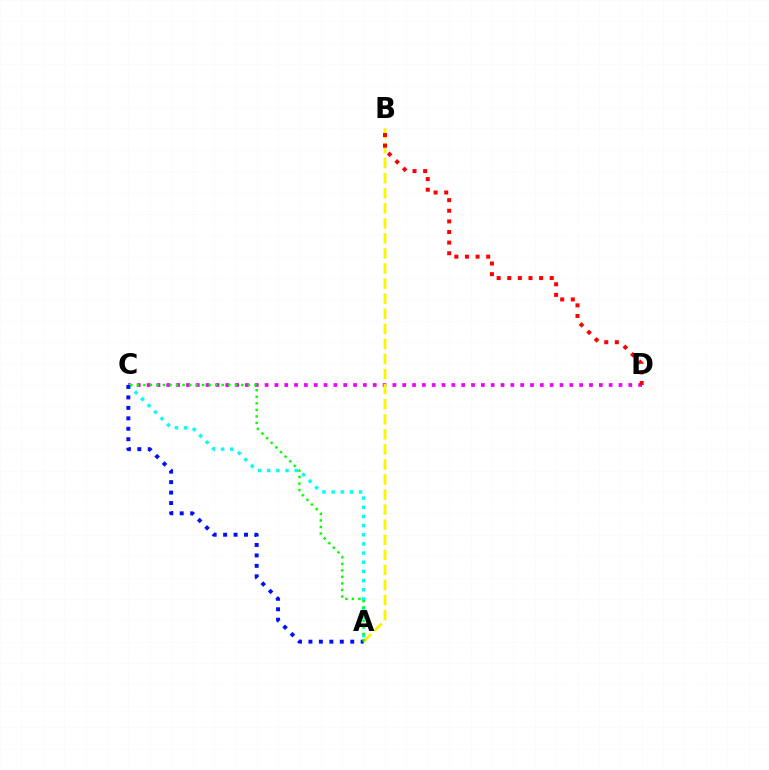{('C', 'D'): [{'color': '#ee00ff', 'line_style': 'dotted', 'thickness': 2.67}], ('A', 'C'): [{'color': '#00fff6', 'line_style': 'dotted', 'thickness': 2.49}, {'color': '#0010ff', 'line_style': 'dotted', 'thickness': 2.84}, {'color': '#08ff00', 'line_style': 'dotted', 'thickness': 1.77}], ('A', 'B'): [{'color': '#fcf500', 'line_style': 'dashed', 'thickness': 2.05}], ('B', 'D'): [{'color': '#ff0000', 'line_style': 'dotted', 'thickness': 2.88}]}